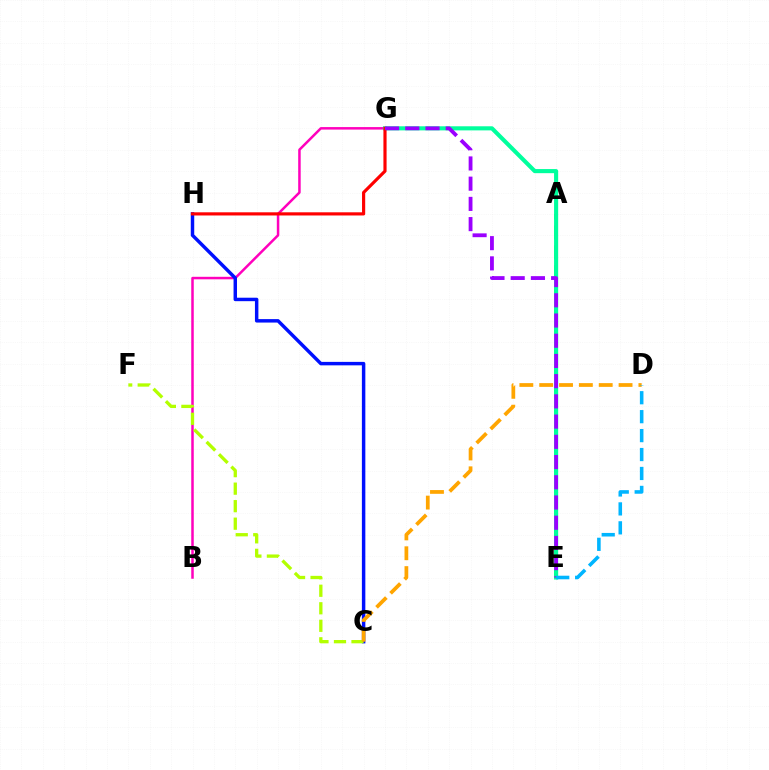{('B', 'G'): [{'color': '#ff00bd', 'line_style': 'solid', 'thickness': 1.8}], ('C', 'H'): [{'color': '#0010ff', 'line_style': 'solid', 'thickness': 2.49}], ('A', 'E'): [{'color': '#08ff00', 'line_style': 'dashed', 'thickness': 2.71}], ('E', 'G'): [{'color': '#00ff9d', 'line_style': 'solid', 'thickness': 2.96}, {'color': '#9b00ff', 'line_style': 'dashed', 'thickness': 2.75}], ('C', 'F'): [{'color': '#b3ff00', 'line_style': 'dashed', 'thickness': 2.38}], ('G', 'H'): [{'color': '#ff0000', 'line_style': 'solid', 'thickness': 2.28}], ('C', 'D'): [{'color': '#ffa500', 'line_style': 'dashed', 'thickness': 2.7}], ('D', 'E'): [{'color': '#00b5ff', 'line_style': 'dashed', 'thickness': 2.57}]}